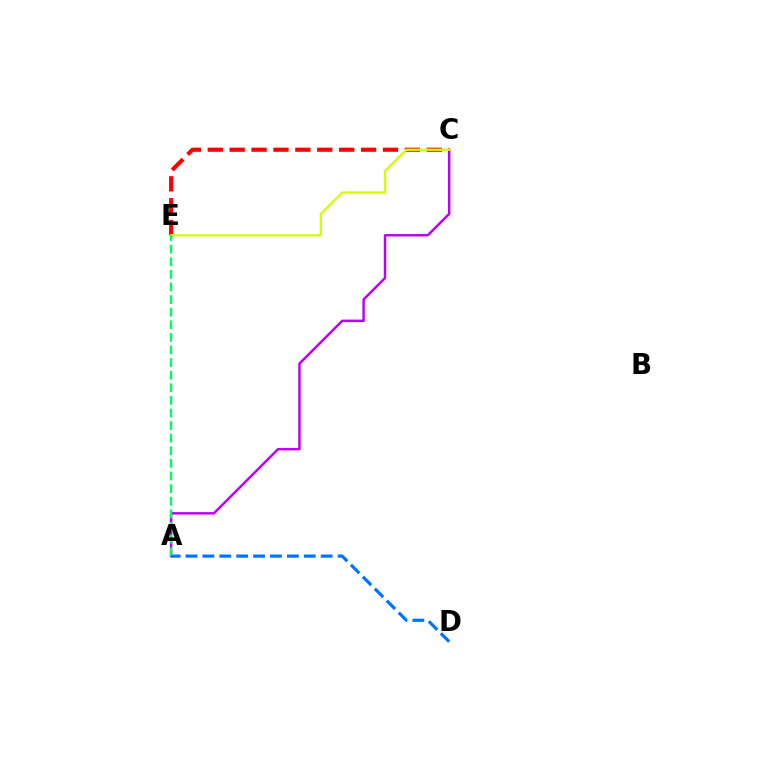{('A', 'C'): [{'color': '#b900ff', 'line_style': 'solid', 'thickness': 1.77}], ('C', 'E'): [{'color': '#ff0000', 'line_style': 'dashed', 'thickness': 2.98}, {'color': '#d1ff00', 'line_style': 'solid', 'thickness': 1.65}], ('A', 'E'): [{'color': '#00ff5c', 'line_style': 'dashed', 'thickness': 1.71}], ('A', 'D'): [{'color': '#0074ff', 'line_style': 'dashed', 'thickness': 2.3}]}